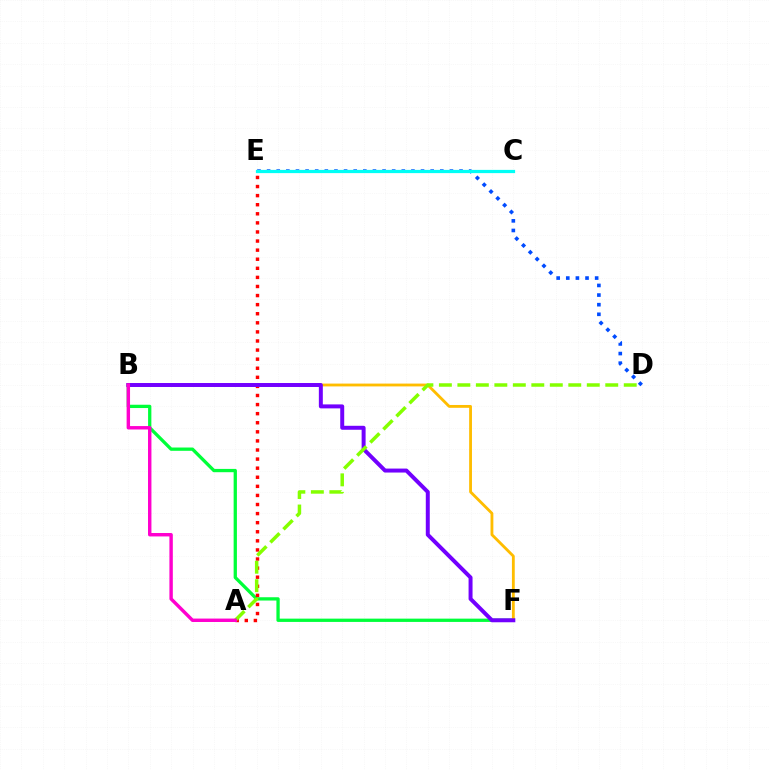{('B', 'F'): [{'color': '#00ff39', 'line_style': 'solid', 'thickness': 2.37}, {'color': '#ffbd00', 'line_style': 'solid', 'thickness': 2.04}, {'color': '#7200ff', 'line_style': 'solid', 'thickness': 2.86}], ('D', 'E'): [{'color': '#004bff', 'line_style': 'dotted', 'thickness': 2.61}], ('C', 'E'): [{'color': '#00fff6', 'line_style': 'solid', 'thickness': 2.32}], ('A', 'E'): [{'color': '#ff0000', 'line_style': 'dotted', 'thickness': 2.47}], ('A', 'D'): [{'color': '#84ff00', 'line_style': 'dashed', 'thickness': 2.51}], ('A', 'B'): [{'color': '#ff00cf', 'line_style': 'solid', 'thickness': 2.46}]}